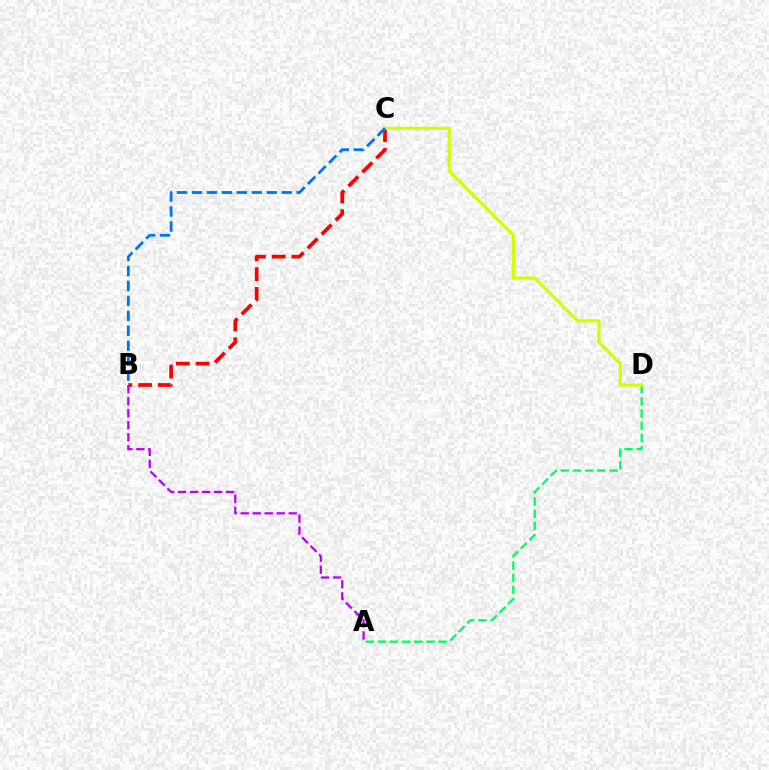{('A', 'D'): [{'color': '#00ff5c', 'line_style': 'dashed', 'thickness': 1.65}], ('B', 'C'): [{'color': '#ff0000', 'line_style': 'dashed', 'thickness': 2.68}, {'color': '#0074ff', 'line_style': 'dashed', 'thickness': 2.03}], ('A', 'B'): [{'color': '#b900ff', 'line_style': 'dashed', 'thickness': 1.63}], ('C', 'D'): [{'color': '#d1ff00', 'line_style': 'solid', 'thickness': 2.3}]}